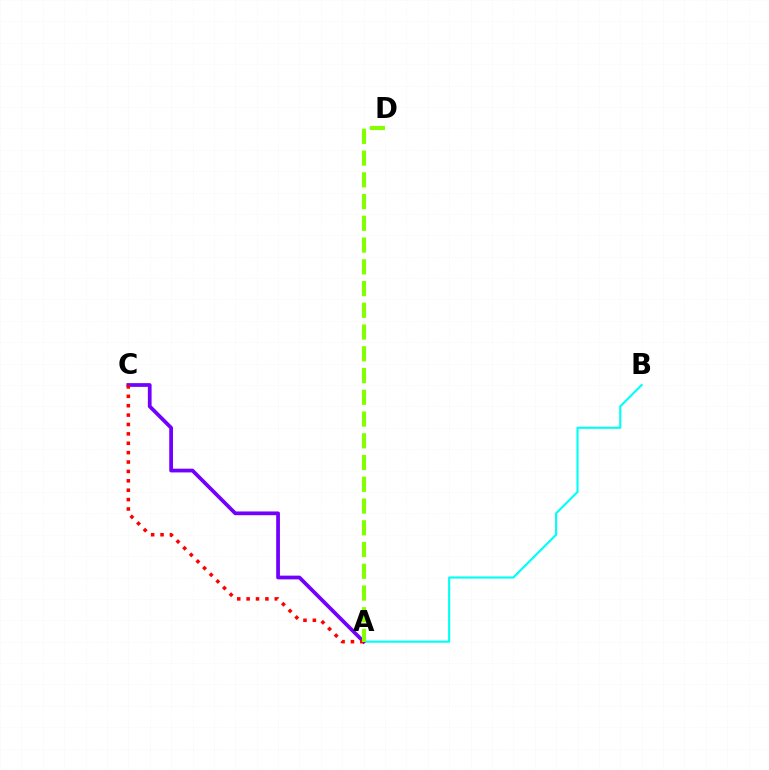{('A', 'B'): [{'color': '#00fff6', 'line_style': 'solid', 'thickness': 1.53}], ('A', 'C'): [{'color': '#7200ff', 'line_style': 'solid', 'thickness': 2.69}, {'color': '#ff0000', 'line_style': 'dotted', 'thickness': 2.55}], ('A', 'D'): [{'color': '#84ff00', 'line_style': 'dashed', 'thickness': 2.95}]}